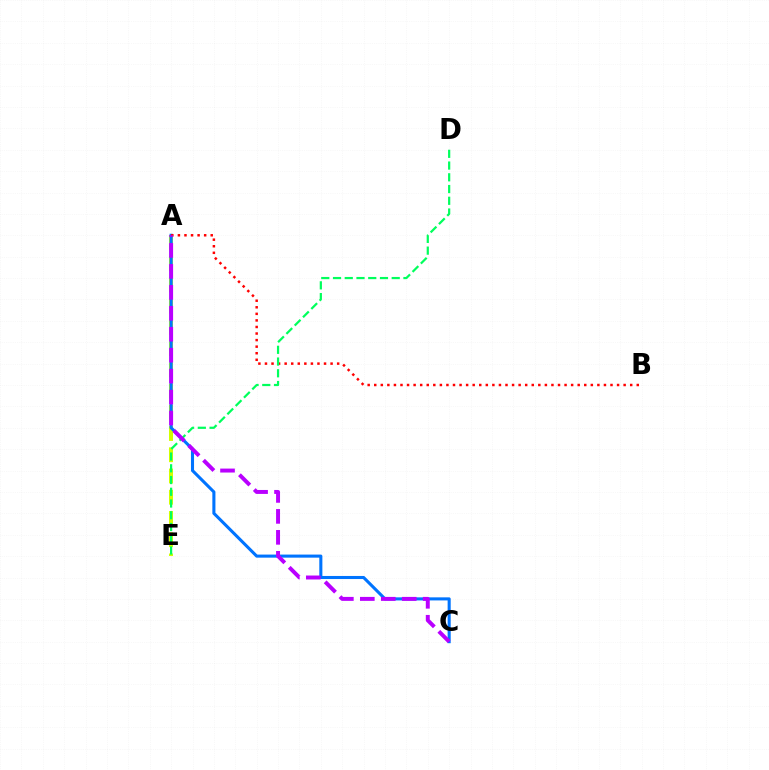{('A', 'E'): [{'color': '#d1ff00', 'line_style': 'dashed', 'thickness': 2.88}], ('A', 'C'): [{'color': '#0074ff', 'line_style': 'solid', 'thickness': 2.21}, {'color': '#b900ff', 'line_style': 'dashed', 'thickness': 2.85}], ('A', 'B'): [{'color': '#ff0000', 'line_style': 'dotted', 'thickness': 1.78}], ('D', 'E'): [{'color': '#00ff5c', 'line_style': 'dashed', 'thickness': 1.59}]}